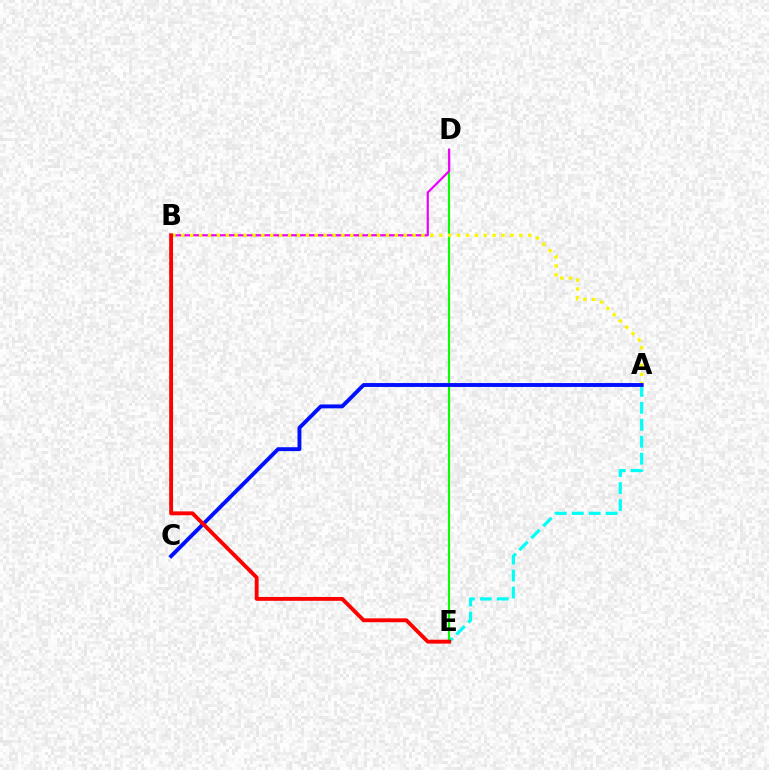{('A', 'E'): [{'color': '#00fff6', 'line_style': 'dashed', 'thickness': 2.3}], ('D', 'E'): [{'color': '#08ff00', 'line_style': 'solid', 'thickness': 1.54}], ('B', 'D'): [{'color': '#ee00ff', 'line_style': 'solid', 'thickness': 1.59}], ('A', 'B'): [{'color': '#fcf500', 'line_style': 'dotted', 'thickness': 2.42}], ('A', 'C'): [{'color': '#0010ff', 'line_style': 'solid', 'thickness': 2.8}], ('B', 'E'): [{'color': '#ff0000', 'line_style': 'solid', 'thickness': 2.79}]}